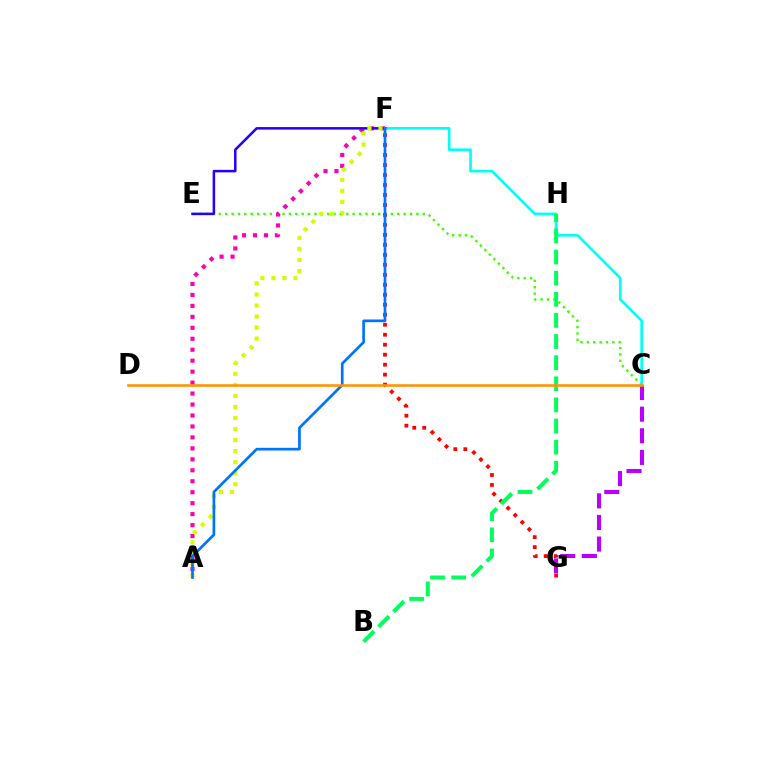{('C', 'G'): [{'color': '#b900ff', 'line_style': 'dashed', 'thickness': 2.94}], ('C', 'E'): [{'color': '#3dff00', 'line_style': 'dotted', 'thickness': 1.73}], ('A', 'F'): [{'color': '#ff00ac', 'line_style': 'dotted', 'thickness': 2.98}, {'color': '#d1ff00', 'line_style': 'dotted', 'thickness': 3.0}, {'color': '#0074ff', 'line_style': 'solid', 'thickness': 1.94}], ('C', 'F'): [{'color': '#00fff6', 'line_style': 'solid', 'thickness': 1.91}], ('E', 'F'): [{'color': '#2500ff', 'line_style': 'solid', 'thickness': 1.82}], ('F', 'G'): [{'color': '#ff0000', 'line_style': 'dotted', 'thickness': 2.71}], ('B', 'H'): [{'color': '#00ff5c', 'line_style': 'dashed', 'thickness': 2.87}], ('C', 'D'): [{'color': '#ff9400', 'line_style': 'solid', 'thickness': 1.85}]}